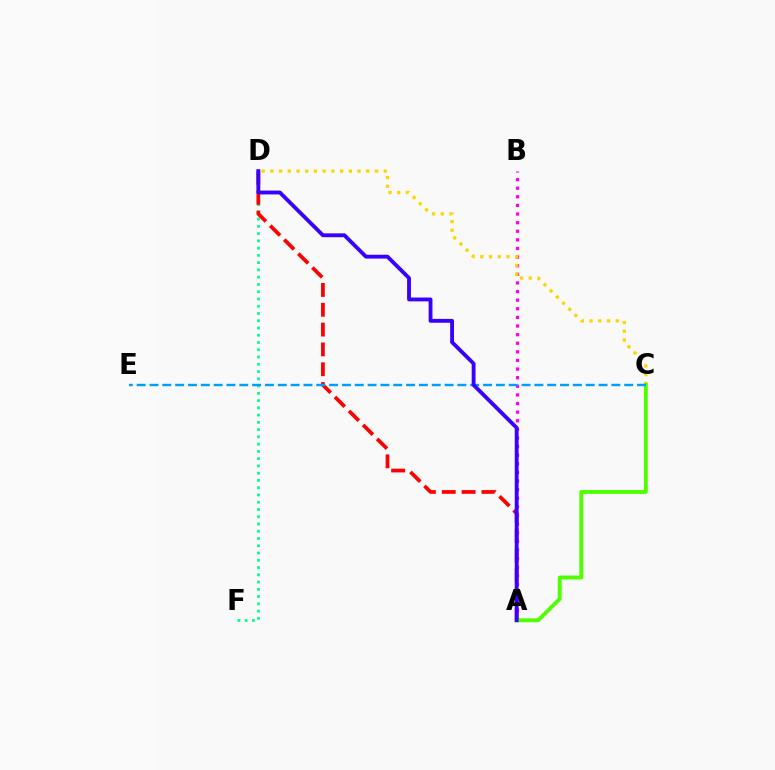{('D', 'F'): [{'color': '#00ff86', 'line_style': 'dotted', 'thickness': 1.97}], ('A', 'D'): [{'color': '#ff0000', 'line_style': 'dashed', 'thickness': 2.69}, {'color': '#3700ff', 'line_style': 'solid', 'thickness': 2.77}], ('A', 'B'): [{'color': '#ff00ed', 'line_style': 'dotted', 'thickness': 2.34}], ('C', 'D'): [{'color': '#ffd500', 'line_style': 'dotted', 'thickness': 2.37}], ('A', 'C'): [{'color': '#4fff00', 'line_style': 'solid', 'thickness': 2.81}], ('C', 'E'): [{'color': '#009eff', 'line_style': 'dashed', 'thickness': 1.74}]}